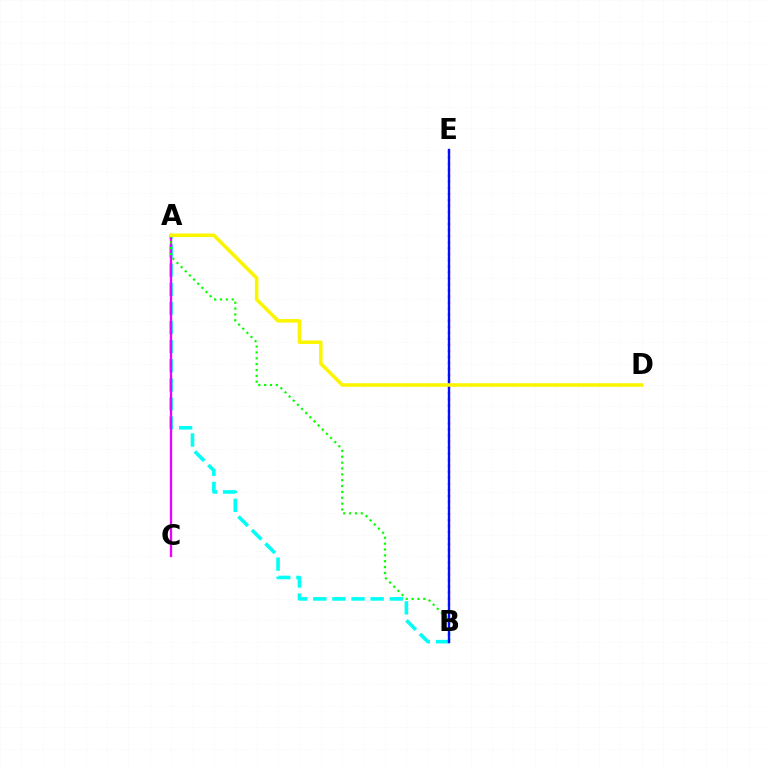{('B', 'E'): [{'color': '#ff0000', 'line_style': 'dotted', 'thickness': 1.64}, {'color': '#0010ff', 'line_style': 'solid', 'thickness': 1.7}], ('A', 'B'): [{'color': '#00fff6', 'line_style': 'dashed', 'thickness': 2.6}, {'color': '#08ff00', 'line_style': 'dotted', 'thickness': 1.59}], ('A', 'C'): [{'color': '#ee00ff', 'line_style': 'solid', 'thickness': 1.66}], ('A', 'D'): [{'color': '#fcf500', 'line_style': 'solid', 'thickness': 2.56}]}